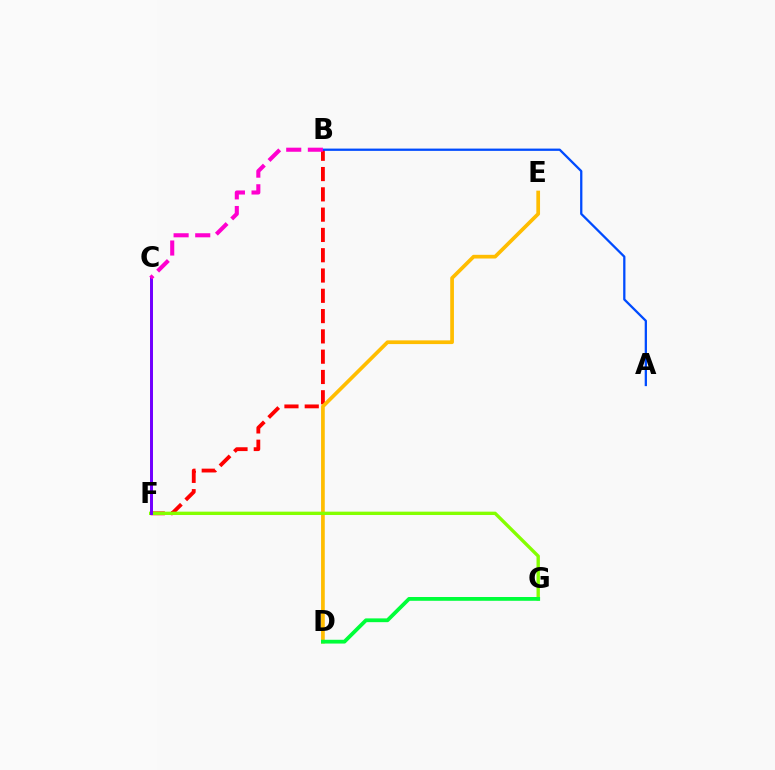{('B', 'F'): [{'color': '#ff0000', 'line_style': 'dashed', 'thickness': 2.76}], ('D', 'G'): [{'color': '#00fff6', 'line_style': 'dashed', 'thickness': 1.75}, {'color': '#00ff39', 'line_style': 'solid', 'thickness': 2.72}], ('D', 'E'): [{'color': '#ffbd00', 'line_style': 'solid', 'thickness': 2.67}], ('A', 'B'): [{'color': '#004bff', 'line_style': 'solid', 'thickness': 1.64}], ('F', 'G'): [{'color': '#84ff00', 'line_style': 'solid', 'thickness': 2.42}], ('C', 'F'): [{'color': '#7200ff', 'line_style': 'solid', 'thickness': 2.14}], ('B', 'C'): [{'color': '#ff00cf', 'line_style': 'dashed', 'thickness': 2.94}]}